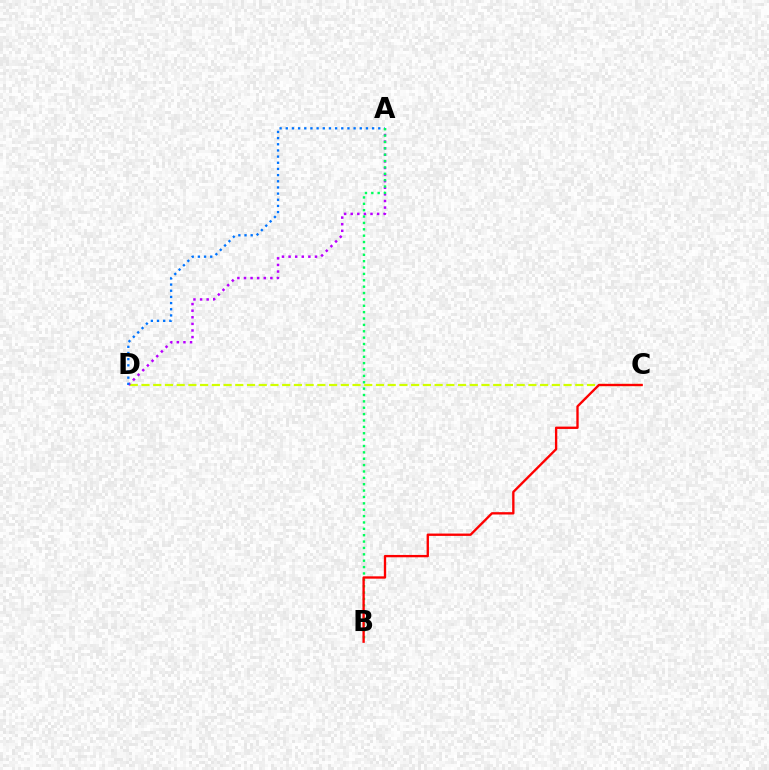{('C', 'D'): [{'color': '#d1ff00', 'line_style': 'dashed', 'thickness': 1.59}], ('A', 'D'): [{'color': '#b900ff', 'line_style': 'dotted', 'thickness': 1.79}, {'color': '#0074ff', 'line_style': 'dotted', 'thickness': 1.68}], ('A', 'B'): [{'color': '#00ff5c', 'line_style': 'dotted', 'thickness': 1.73}], ('B', 'C'): [{'color': '#ff0000', 'line_style': 'solid', 'thickness': 1.69}]}